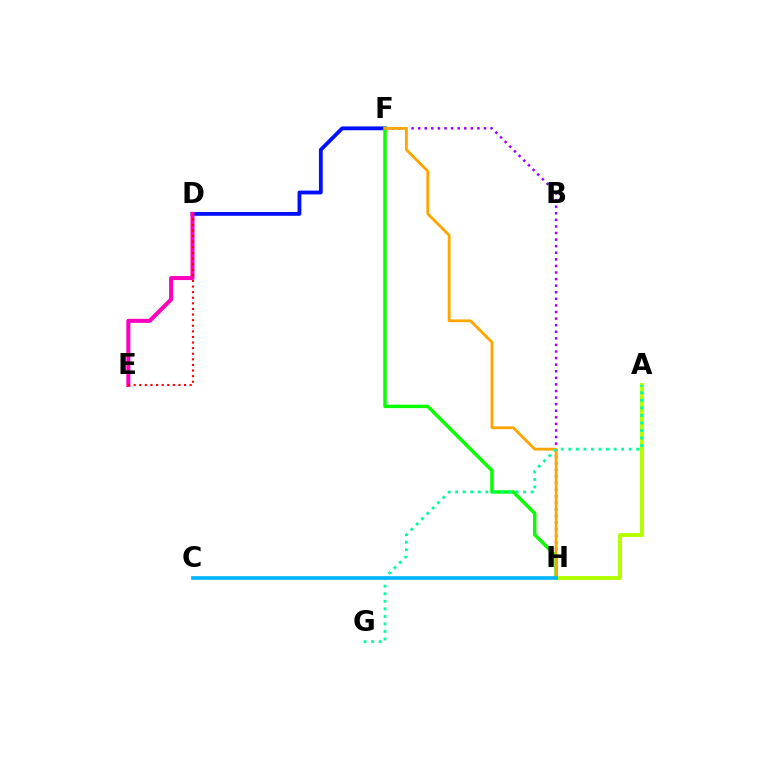{('D', 'F'): [{'color': '#0010ff', 'line_style': 'solid', 'thickness': 2.75}], ('F', 'H'): [{'color': '#9b00ff', 'line_style': 'dotted', 'thickness': 1.79}, {'color': '#08ff00', 'line_style': 'solid', 'thickness': 2.47}, {'color': '#ffa500', 'line_style': 'solid', 'thickness': 2.02}], ('D', 'E'): [{'color': '#ff00bd', 'line_style': 'solid', 'thickness': 2.9}, {'color': '#ff0000', 'line_style': 'dotted', 'thickness': 1.52}], ('A', 'H'): [{'color': '#b3ff00', 'line_style': 'solid', 'thickness': 2.82}], ('A', 'G'): [{'color': '#00ff9d', 'line_style': 'dotted', 'thickness': 2.05}], ('C', 'H'): [{'color': '#00b5ff', 'line_style': 'solid', 'thickness': 2.63}]}